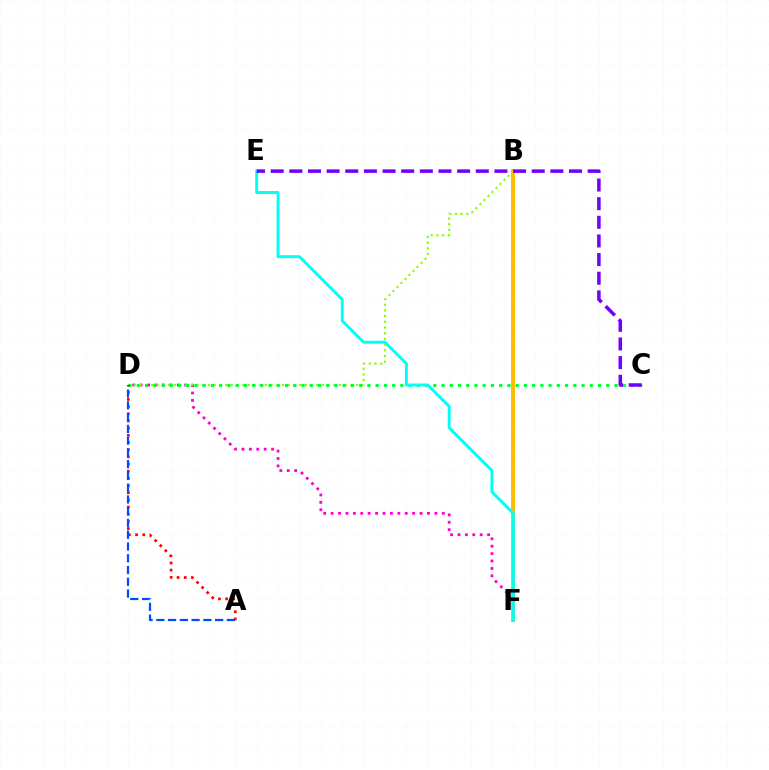{('D', 'F'): [{'color': '#ff00cf', 'line_style': 'dotted', 'thickness': 2.01}], ('B', 'D'): [{'color': '#84ff00', 'line_style': 'dotted', 'thickness': 1.55}], ('C', 'D'): [{'color': '#00ff39', 'line_style': 'dotted', 'thickness': 2.24}], ('A', 'D'): [{'color': '#ff0000', 'line_style': 'dotted', 'thickness': 1.95}, {'color': '#004bff', 'line_style': 'dashed', 'thickness': 1.6}], ('B', 'F'): [{'color': '#ffbd00', 'line_style': 'solid', 'thickness': 2.82}], ('E', 'F'): [{'color': '#00fff6', 'line_style': 'solid', 'thickness': 2.12}], ('C', 'E'): [{'color': '#7200ff', 'line_style': 'dashed', 'thickness': 2.53}]}